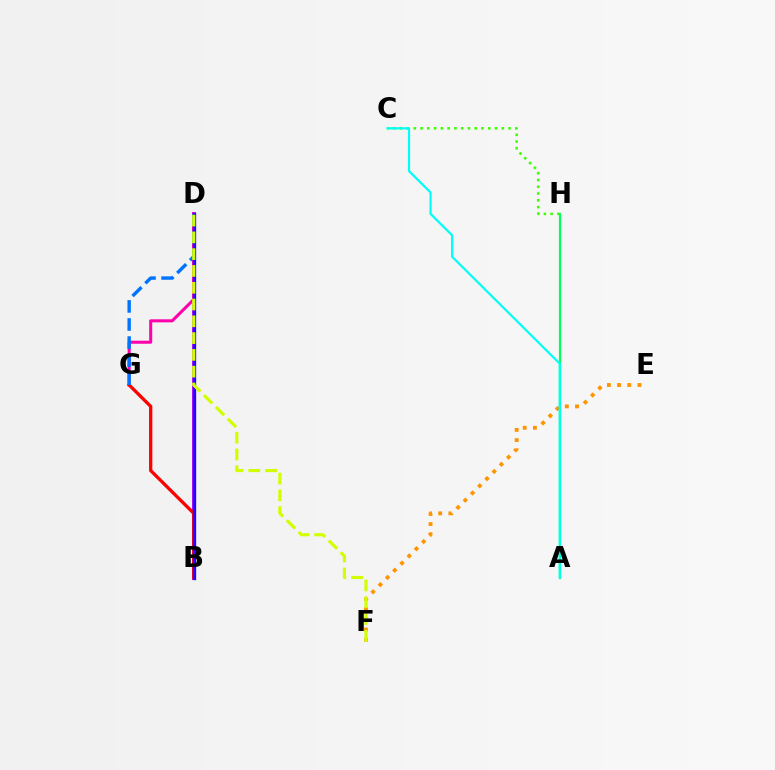{('B', 'D'): [{'color': '#b900ff', 'line_style': 'solid', 'thickness': 2.78}, {'color': '#2500ff', 'line_style': 'solid', 'thickness': 2.37}], ('D', 'G'): [{'color': '#ff00ac', 'line_style': 'solid', 'thickness': 2.19}, {'color': '#0074ff', 'line_style': 'dashed', 'thickness': 2.45}], ('E', 'F'): [{'color': '#ff9400', 'line_style': 'dotted', 'thickness': 2.77}], ('B', 'G'): [{'color': '#ff0000', 'line_style': 'solid', 'thickness': 2.36}], ('D', 'F'): [{'color': '#d1ff00', 'line_style': 'dashed', 'thickness': 2.28}], ('C', 'H'): [{'color': '#3dff00', 'line_style': 'dotted', 'thickness': 1.84}], ('A', 'H'): [{'color': '#00ff5c', 'line_style': 'solid', 'thickness': 1.58}], ('A', 'C'): [{'color': '#00fff6', 'line_style': 'solid', 'thickness': 1.59}]}